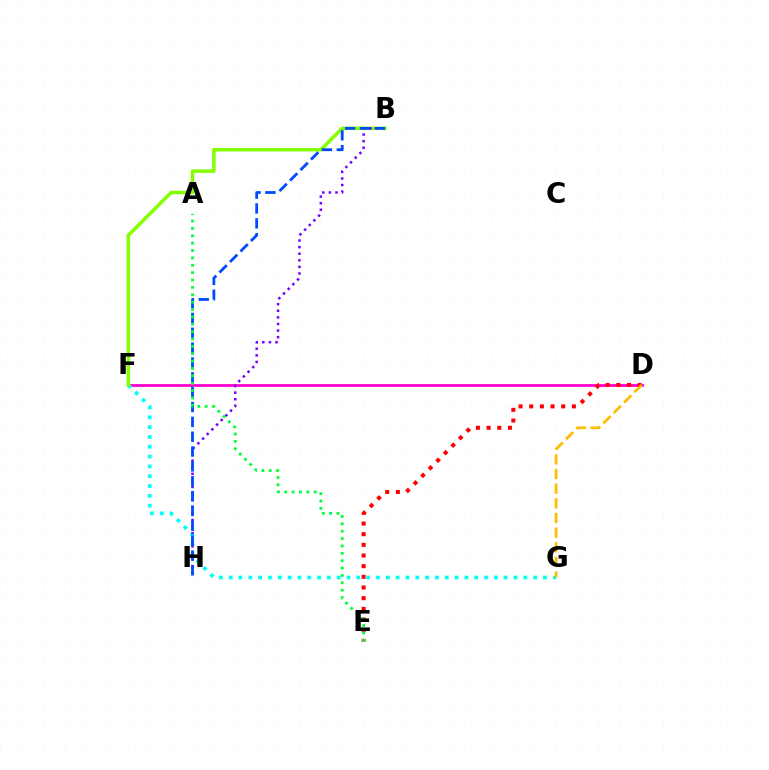{('D', 'F'): [{'color': '#ff00cf', 'line_style': 'solid', 'thickness': 2.0}], ('F', 'G'): [{'color': '#00fff6', 'line_style': 'dotted', 'thickness': 2.67}], ('B', 'F'): [{'color': '#84ff00', 'line_style': 'solid', 'thickness': 2.51}], ('B', 'H'): [{'color': '#7200ff', 'line_style': 'dotted', 'thickness': 1.79}, {'color': '#004bff', 'line_style': 'dashed', 'thickness': 2.02}], ('D', 'E'): [{'color': '#ff0000', 'line_style': 'dotted', 'thickness': 2.9}], ('D', 'G'): [{'color': '#ffbd00', 'line_style': 'dashed', 'thickness': 1.99}], ('A', 'E'): [{'color': '#00ff39', 'line_style': 'dotted', 'thickness': 2.0}]}